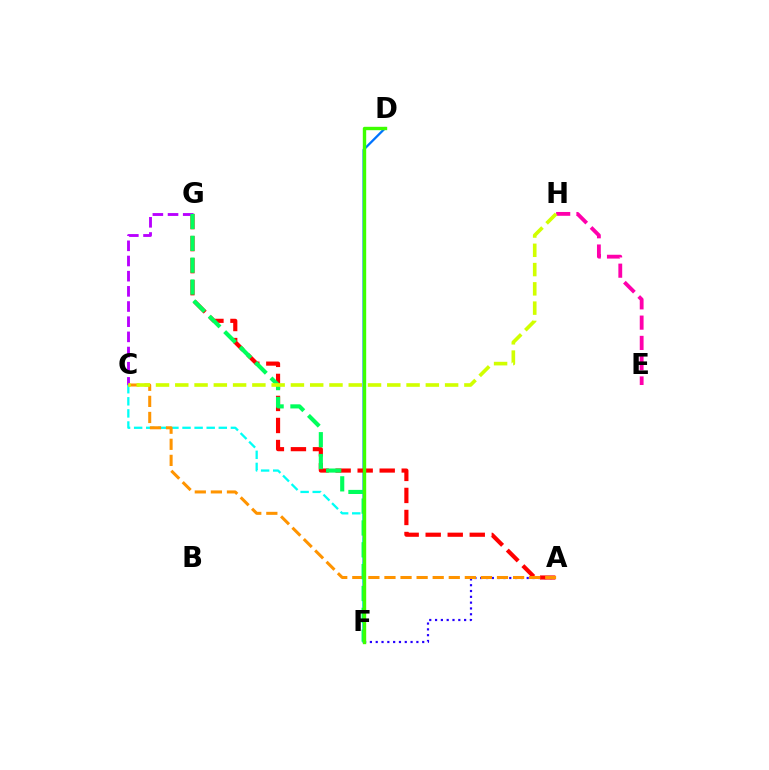{('A', 'F'): [{'color': '#2500ff', 'line_style': 'dotted', 'thickness': 1.58}], ('D', 'F'): [{'color': '#0074ff', 'line_style': 'solid', 'thickness': 1.65}, {'color': '#3dff00', 'line_style': 'solid', 'thickness': 2.44}], ('E', 'H'): [{'color': '#ff00ac', 'line_style': 'dashed', 'thickness': 2.75}], ('A', 'G'): [{'color': '#ff0000', 'line_style': 'dashed', 'thickness': 2.99}], ('C', 'G'): [{'color': '#b900ff', 'line_style': 'dashed', 'thickness': 2.06}], ('C', 'F'): [{'color': '#00fff6', 'line_style': 'dashed', 'thickness': 1.64}], ('A', 'C'): [{'color': '#ff9400', 'line_style': 'dashed', 'thickness': 2.18}], ('F', 'G'): [{'color': '#00ff5c', 'line_style': 'dashed', 'thickness': 2.97}], ('C', 'H'): [{'color': '#d1ff00', 'line_style': 'dashed', 'thickness': 2.62}]}